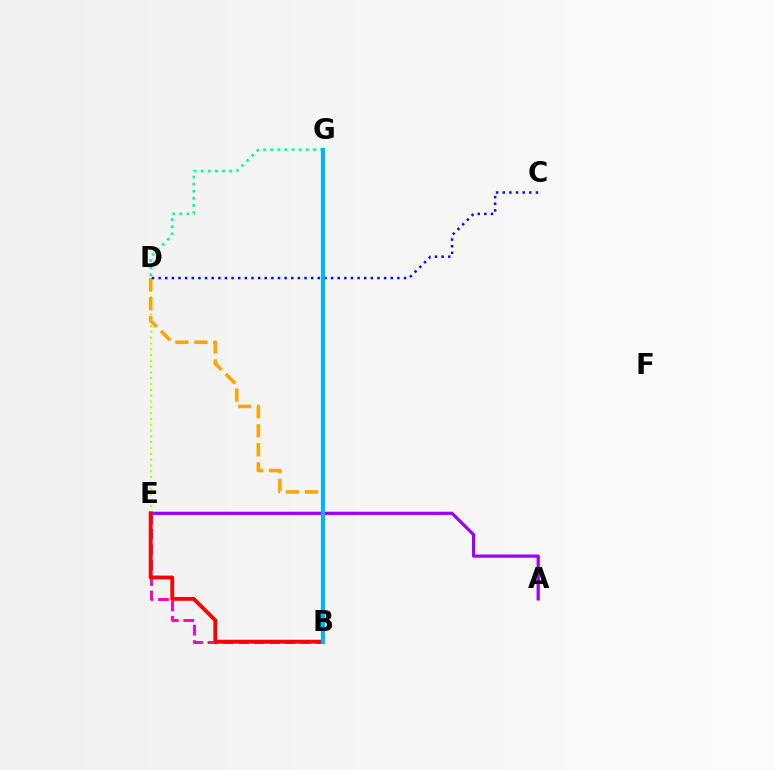{('B', 'G'): [{'color': '#08ff00', 'line_style': 'solid', 'thickness': 1.74}, {'color': '#00b5ff', 'line_style': 'solid', 'thickness': 2.95}], ('A', 'E'): [{'color': '#9b00ff', 'line_style': 'solid', 'thickness': 2.32}], ('B', 'E'): [{'color': '#ff00bd', 'line_style': 'dashed', 'thickness': 2.1}, {'color': '#ff0000', 'line_style': 'solid', 'thickness': 2.75}], ('D', 'E'): [{'color': '#b3ff00', 'line_style': 'dotted', 'thickness': 1.58}], ('D', 'G'): [{'color': '#00ff9d', 'line_style': 'dotted', 'thickness': 1.94}], ('B', 'D'): [{'color': '#ffa500', 'line_style': 'dashed', 'thickness': 2.59}], ('C', 'D'): [{'color': '#0010ff', 'line_style': 'dotted', 'thickness': 1.8}]}